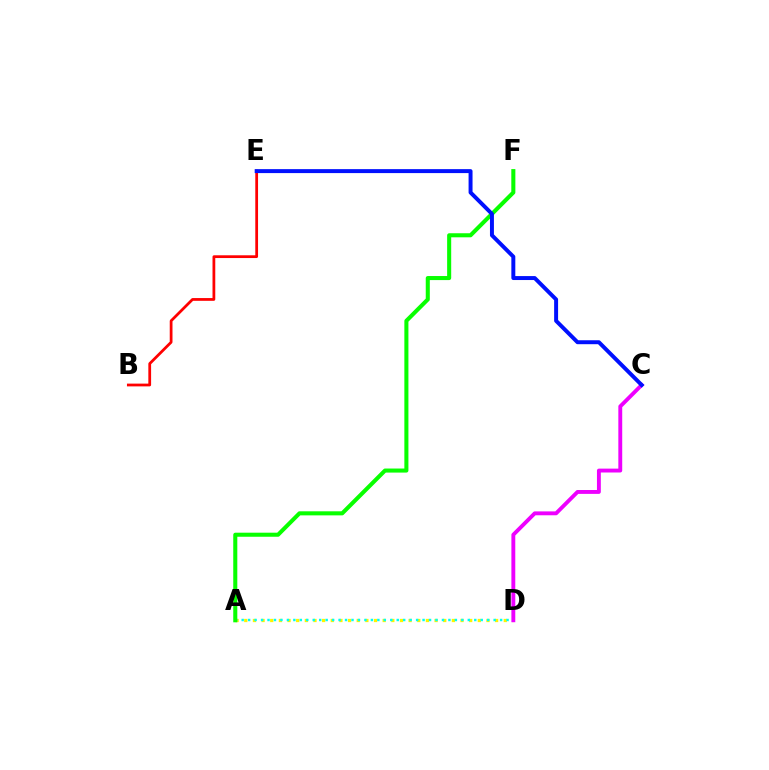{('A', 'D'): [{'color': '#fcf500', 'line_style': 'dotted', 'thickness': 2.35}, {'color': '#00fff6', 'line_style': 'dotted', 'thickness': 1.76}], ('B', 'E'): [{'color': '#ff0000', 'line_style': 'solid', 'thickness': 1.99}], ('C', 'D'): [{'color': '#ee00ff', 'line_style': 'solid', 'thickness': 2.79}], ('A', 'F'): [{'color': '#08ff00', 'line_style': 'solid', 'thickness': 2.92}], ('C', 'E'): [{'color': '#0010ff', 'line_style': 'solid', 'thickness': 2.85}]}